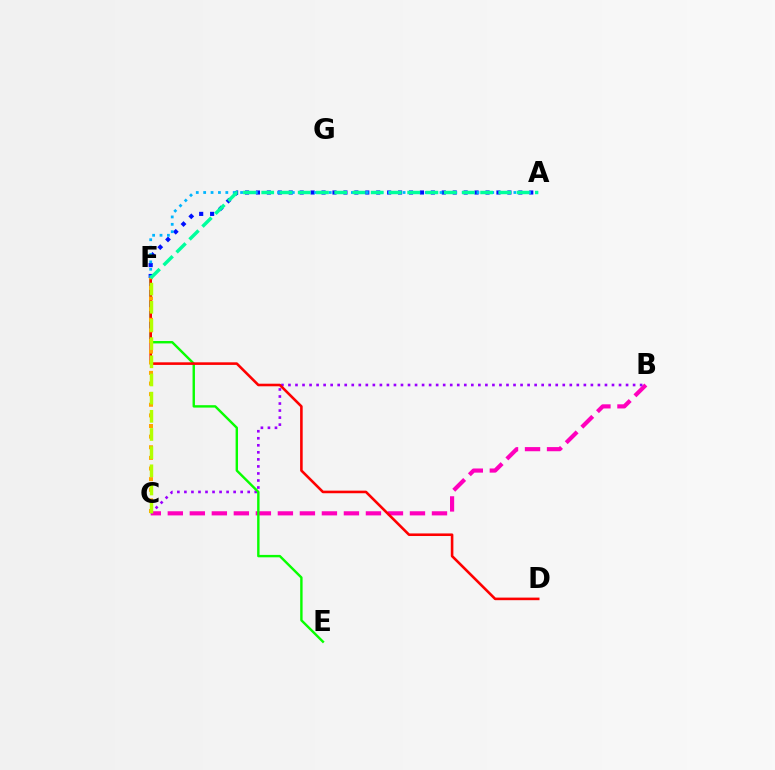{('A', 'F'): [{'color': '#0010ff', 'line_style': 'dotted', 'thickness': 2.97}, {'color': '#00b5ff', 'line_style': 'dotted', 'thickness': 2.01}, {'color': '#00ff9d', 'line_style': 'dashed', 'thickness': 2.48}], ('B', 'C'): [{'color': '#ff00bd', 'line_style': 'dashed', 'thickness': 2.99}, {'color': '#9b00ff', 'line_style': 'dotted', 'thickness': 1.91}], ('E', 'F'): [{'color': '#08ff00', 'line_style': 'solid', 'thickness': 1.73}], ('D', 'F'): [{'color': '#ff0000', 'line_style': 'solid', 'thickness': 1.86}], ('C', 'F'): [{'color': '#ffa500', 'line_style': 'dotted', 'thickness': 2.89}, {'color': '#b3ff00', 'line_style': 'dashed', 'thickness': 2.47}]}